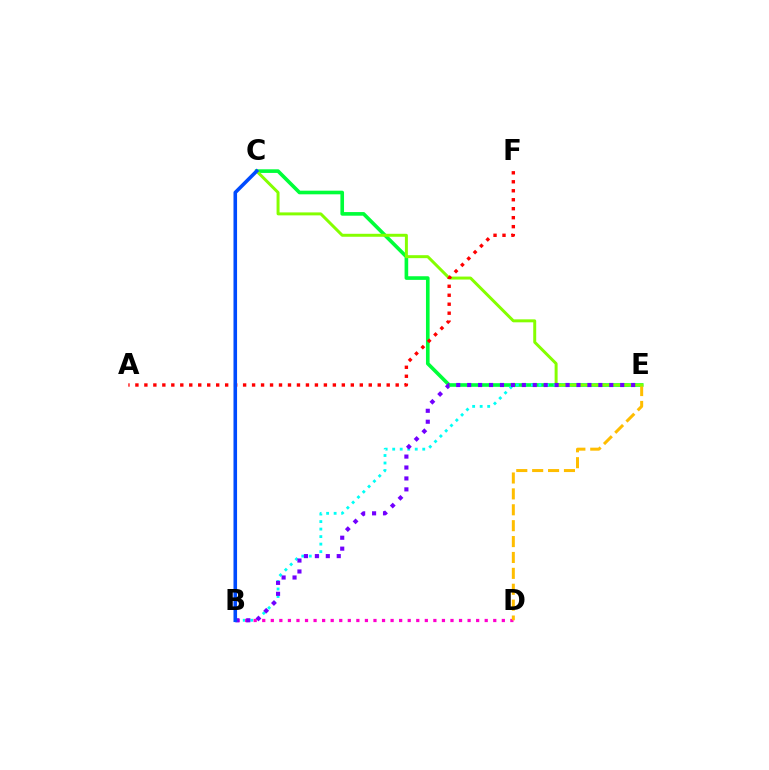{('C', 'E'): [{'color': '#00ff39', 'line_style': 'solid', 'thickness': 2.61}, {'color': '#84ff00', 'line_style': 'solid', 'thickness': 2.14}], ('B', 'E'): [{'color': '#00fff6', 'line_style': 'dotted', 'thickness': 2.04}, {'color': '#7200ff', 'line_style': 'dotted', 'thickness': 2.97}], ('B', 'D'): [{'color': '#ff00cf', 'line_style': 'dotted', 'thickness': 2.32}], ('D', 'E'): [{'color': '#ffbd00', 'line_style': 'dashed', 'thickness': 2.16}], ('A', 'F'): [{'color': '#ff0000', 'line_style': 'dotted', 'thickness': 2.44}], ('B', 'C'): [{'color': '#004bff', 'line_style': 'solid', 'thickness': 2.58}]}